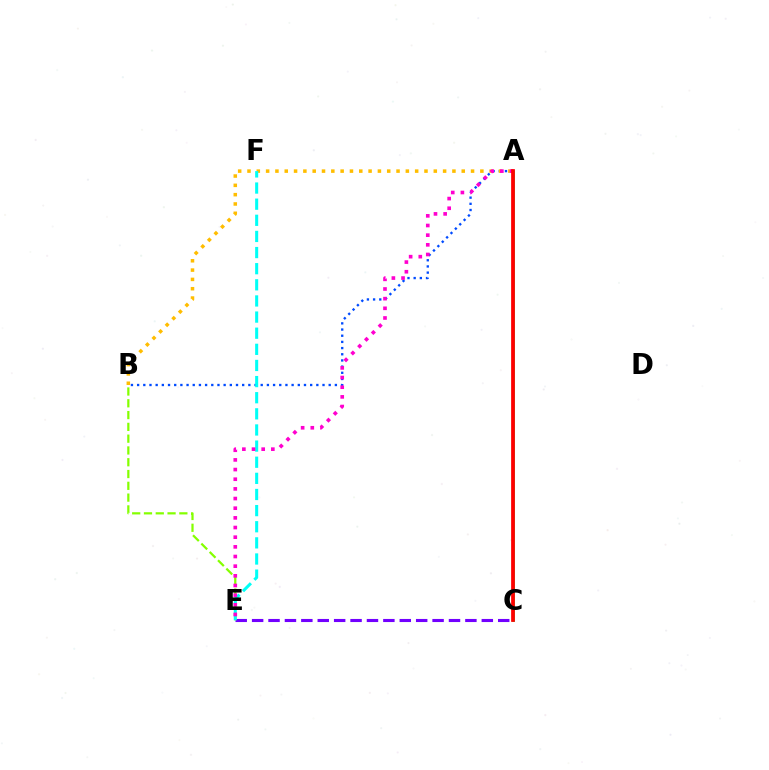{('A', 'C'): [{'color': '#00ff39', 'line_style': 'solid', 'thickness': 1.92}, {'color': '#ff0000', 'line_style': 'solid', 'thickness': 2.7}], ('A', 'B'): [{'color': '#004bff', 'line_style': 'dotted', 'thickness': 1.68}, {'color': '#ffbd00', 'line_style': 'dotted', 'thickness': 2.53}], ('C', 'E'): [{'color': '#7200ff', 'line_style': 'dashed', 'thickness': 2.23}], ('B', 'E'): [{'color': '#84ff00', 'line_style': 'dashed', 'thickness': 1.6}], ('E', 'F'): [{'color': '#00fff6', 'line_style': 'dashed', 'thickness': 2.19}], ('A', 'E'): [{'color': '#ff00cf', 'line_style': 'dotted', 'thickness': 2.62}]}